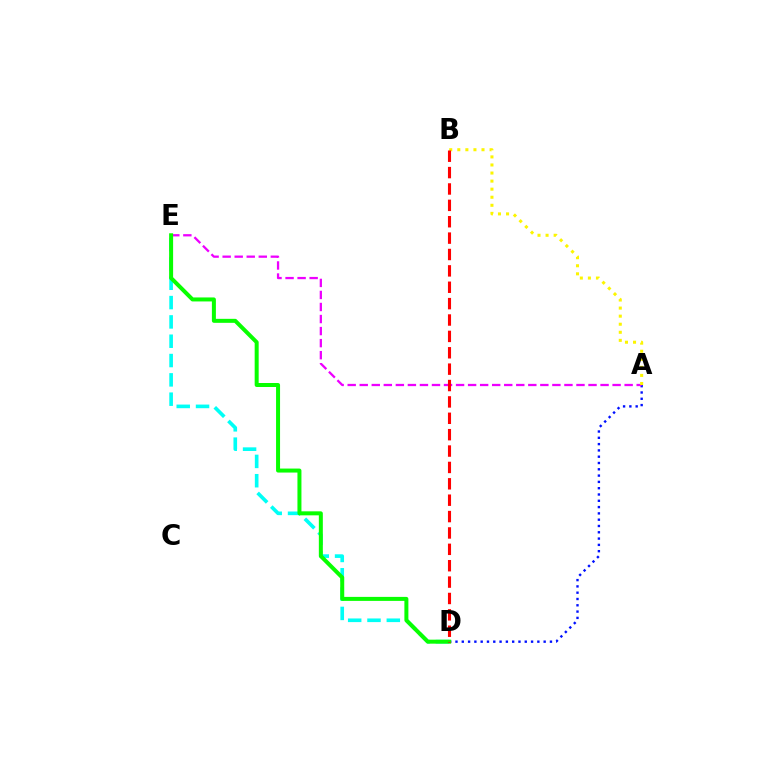{('D', 'E'): [{'color': '#00fff6', 'line_style': 'dashed', 'thickness': 2.62}, {'color': '#08ff00', 'line_style': 'solid', 'thickness': 2.88}], ('A', 'D'): [{'color': '#0010ff', 'line_style': 'dotted', 'thickness': 1.71}], ('A', 'E'): [{'color': '#ee00ff', 'line_style': 'dashed', 'thickness': 1.64}], ('A', 'B'): [{'color': '#fcf500', 'line_style': 'dotted', 'thickness': 2.19}], ('B', 'D'): [{'color': '#ff0000', 'line_style': 'dashed', 'thickness': 2.23}]}